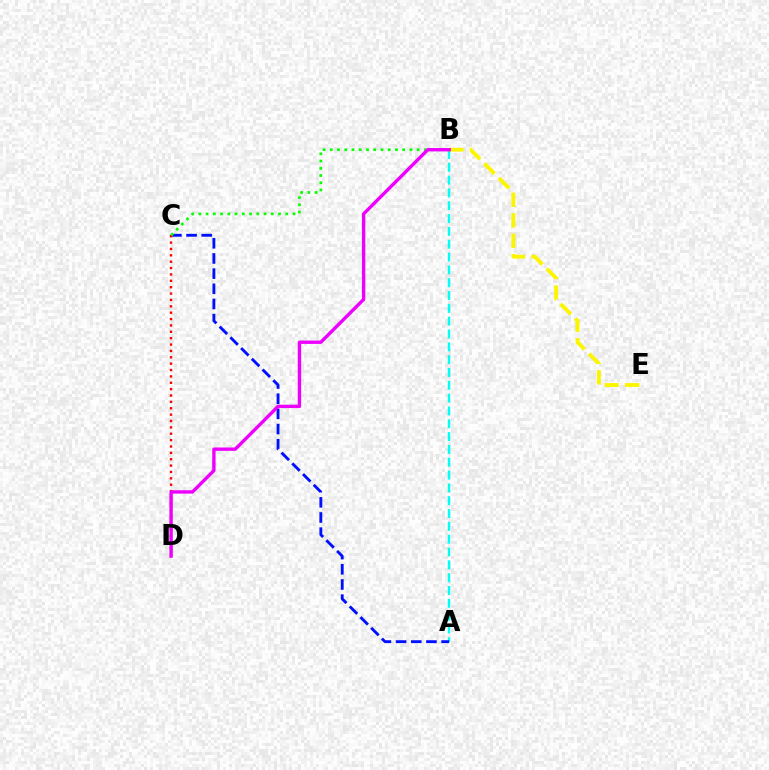{('A', 'B'): [{'color': '#00fff6', 'line_style': 'dashed', 'thickness': 1.74}], ('A', 'C'): [{'color': '#0010ff', 'line_style': 'dashed', 'thickness': 2.06}], ('C', 'D'): [{'color': '#ff0000', 'line_style': 'dotted', 'thickness': 1.73}], ('B', 'C'): [{'color': '#08ff00', 'line_style': 'dotted', 'thickness': 1.97}], ('B', 'E'): [{'color': '#fcf500', 'line_style': 'dashed', 'thickness': 2.79}], ('B', 'D'): [{'color': '#ee00ff', 'line_style': 'solid', 'thickness': 2.42}]}